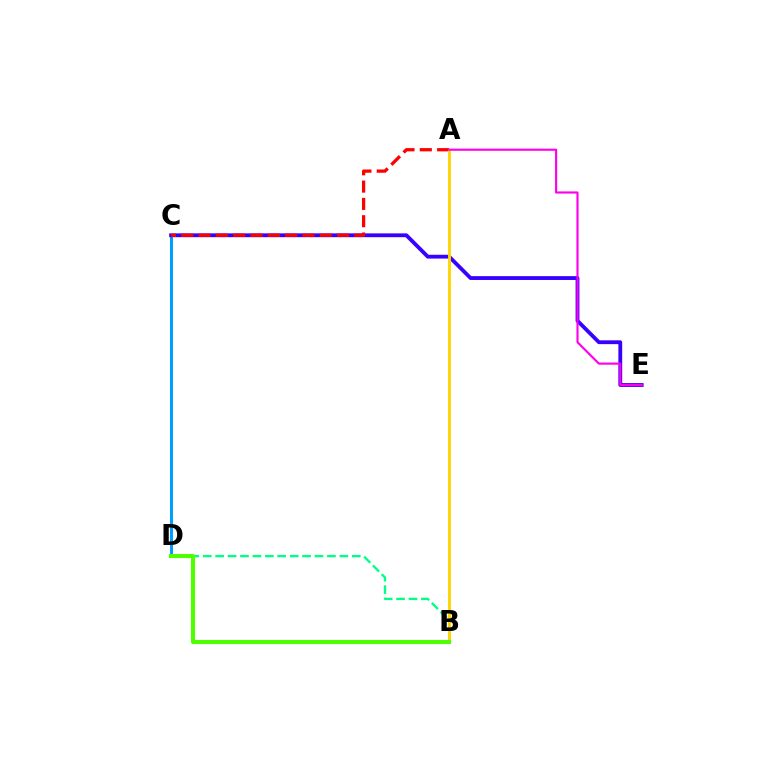{('B', 'D'): [{'color': '#00ff86', 'line_style': 'dashed', 'thickness': 1.69}, {'color': '#4fff00', 'line_style': 'solid', 'thickness': 2.95}], ('C', 'D'): [{'color': '#009eff', 'line_style': 'solid', 'thickness': 2.15}], ('C', 'E'): [{'color': '#3700ff', 'line_style': 'solid', 'thickness': 2.75}], ('A', 'C'): [{'color': '#ff0000', 'line_style': 'dashed', 'thickness': 2.35}], ('A', 'B'): [{'color': '#ffd500', 'line_style': 'solid', 'thickness': 2.08}], ('A', 'E'): [{'color': '#ff00ed', 'line_style': 'solid', 'thickness': 1.55}]}